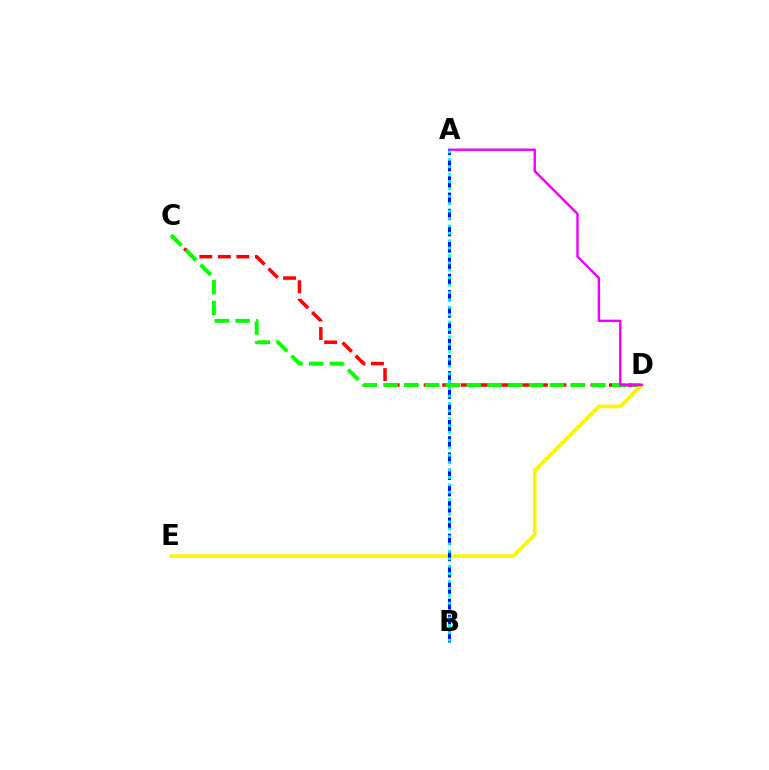{('C', 'D'): [{'color': '#ff0000', 'line_style': 'dashed', 'thickness': 2.52}, {'color': '#08ff00', 'line_style': 'dashed', 'thickness': 2.82}], ('D', 'E'): [{'color': '#fcf500', 'line_style': 'solid', 'thickness': 2.58}], ('A', 'D'): [{'color': '#ee00ff', 'line_style': 'solid', 'thickness': 1.74}], ('A', 'B'): [{'color': '#0010ff', 'line_style': 'dashed', 'thickness': 2.21}, {'color': '#00fff6', 'line_style': 'dotted', 'thickness': 2.01}]}